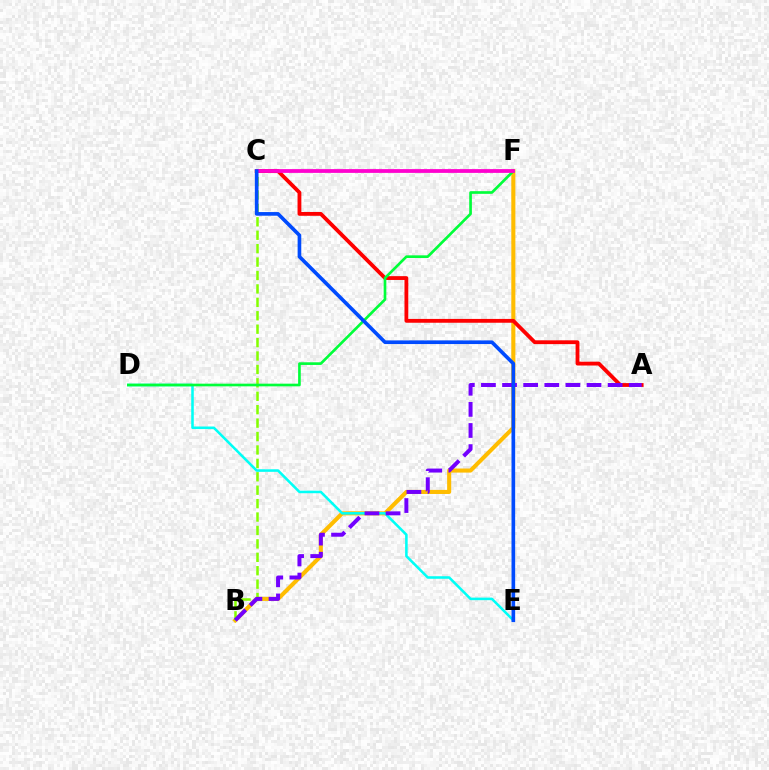{('B', 'F'): [{'color': '#ffbd00', 'line_style': 'solid', 'thickness': 2.93}], ('D', 'E'): [{'color': '#00fff6', 'line_style': 'solid', 'thickness': 1.84}], ('B', 'C'): [{'color': '#84ff00', 'line_style': 'dashed', 'thickness': 1.82}], ('A', 'C'): [{'color': '#ff0000', 'line_style': 'solid', 'thickness': 2.75}], ('D', 'F'): [{'color': '#00ff39', 'line_style': 'solid', 'thickness': 1.92}], ('C', 'F'): [{'color': '#ff00cf', 'line_style': 'solid', 'thickness': 2.72}], ('A', 'B'): [{'color': '#7200ff', 'line_style': 'dashed', 'thickness': 2.87}], ('C', 'E'): [{'color': '#004bff', 'line_style': 'solid', 'thickness': 2.63}]}